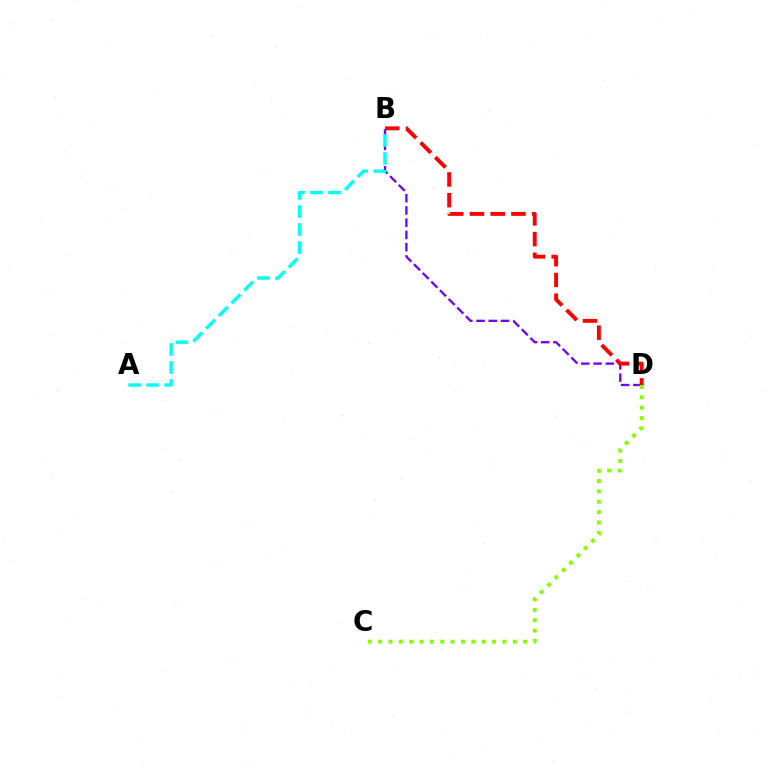{('B', 'D'): [{'color': '#7200ff', 'line_style': 'dashed', 'thickness': 1.66}, {'color': '#ff0000', 'line_style': 'dashed', 'thickness': 2.82}], ('C', 'D'): [{'color': '#84ff00', 'line_style': 'dotted', 'thickness': 2.81}], ('A', 'B'): [{'color': '#00fff6', 'line_style': 'dashed', 'thickness': 2.45}]}